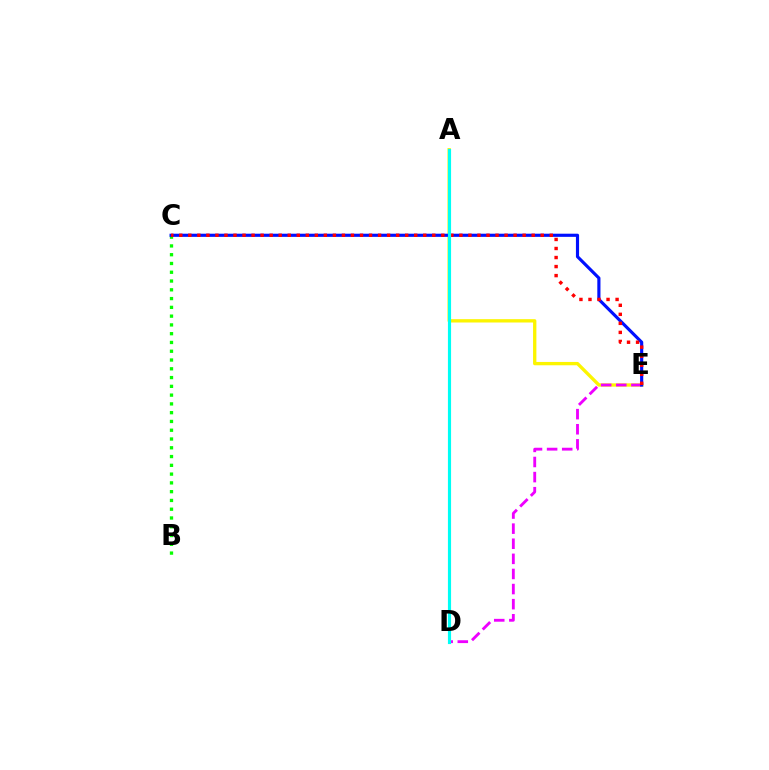{('A', 'E'): [{'color': '#fcf500', 'line_style': 'solid', 'thickness': 2.4}], ('D', 'E'): [{'color': '#ee00ff', 'line_style': 'dashed', 'thickness': 2.05}], ('B', 'C'): [{'color': '#08ff00', 'line_style': 'dotted', 'thickness': 2.38}], ('C', 'E'): [{'color': '#0010ff', 'line_style': 'solid', 'thickness': 2.27}, {'color': '#ff0000', 'line_style': 'dotted', 'thickness': 2.46}], ('A', 'D'): [{'color': '#00fff6', 'line_style': 'solid', 'thickness': 2.27}]}